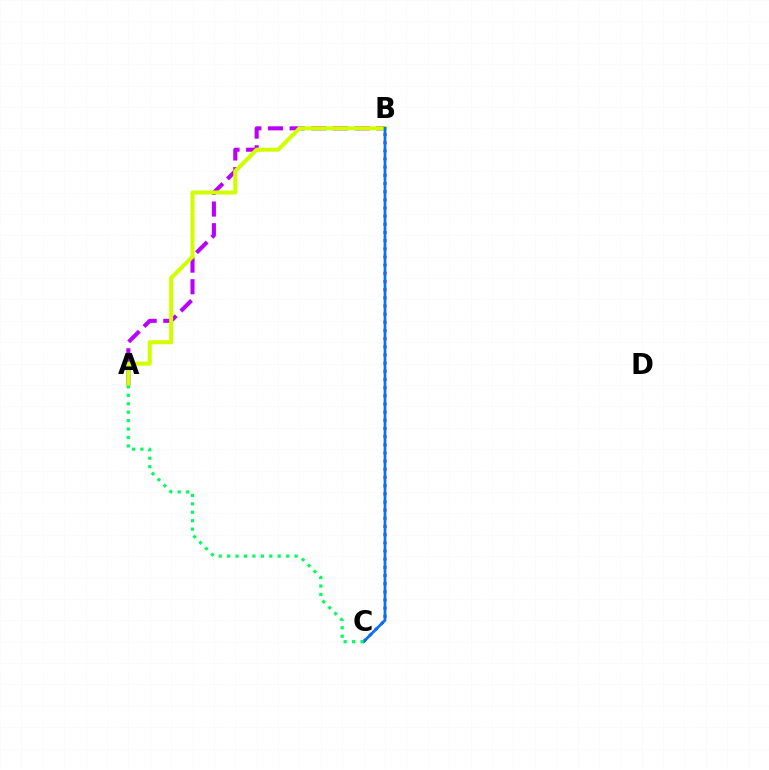{('A', 'B'): [{'color': '#b900ff', 'line_style': 'dashed', 'thickness': 2.94}, {'color': '#d1ff00', 'line_style': 'solid', 'thickness': 2.93}], ('B', 'C'): [{'color': '#ff0000', 'line_style': 'dotted', 'thickness': 2.22}, {'color': '#0074ff', 'line_style': 'solid', 'thickness': 1.98}], ('A', 'C'): [{'color': '#00ff5c', 'line_style': 'dotted', 'thickness': 2.29}]}